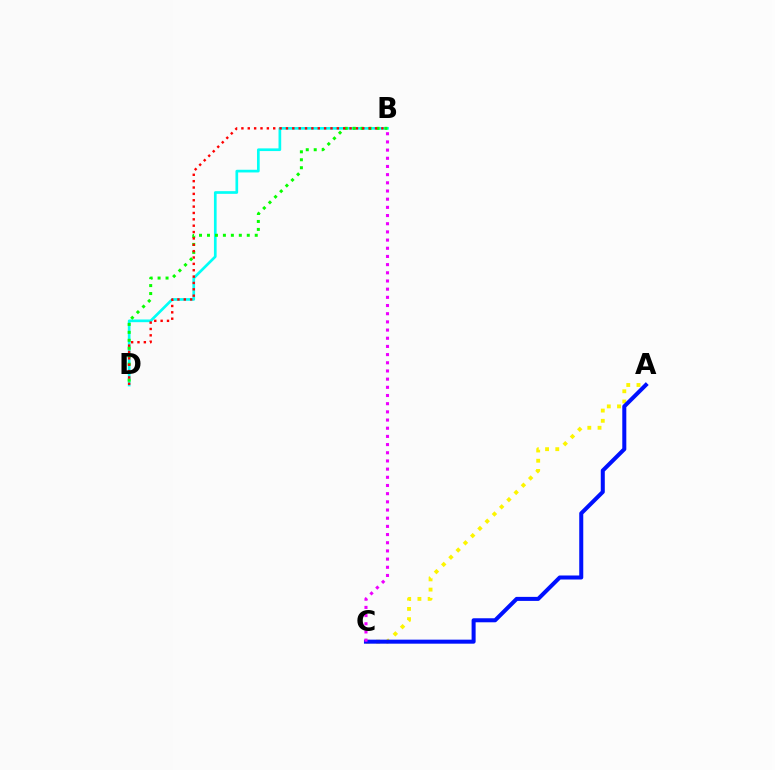{('A', 'C'): [{'color': '#fcf500', 'line_style': 'dotted', 'thickness': 2.78}, {'color': '#0010ff', 'line_style': 'solid', 'thickness': 2.9}], ('B', 'D'): [{'color': '#00fff6', 'line_style': 'solid', 'thickness': 1.93}, {'color': '#08ff00', 'line_style': 'dotted', 'thickness': 2.16}, {'color': '#ff0000', 'line_style': 'dotted', 'thickness': 1.73}], ('B', 'C'): [{'color': '#ee00ff', 'line_style': 'dotted', 'thickness': 2.22}]}